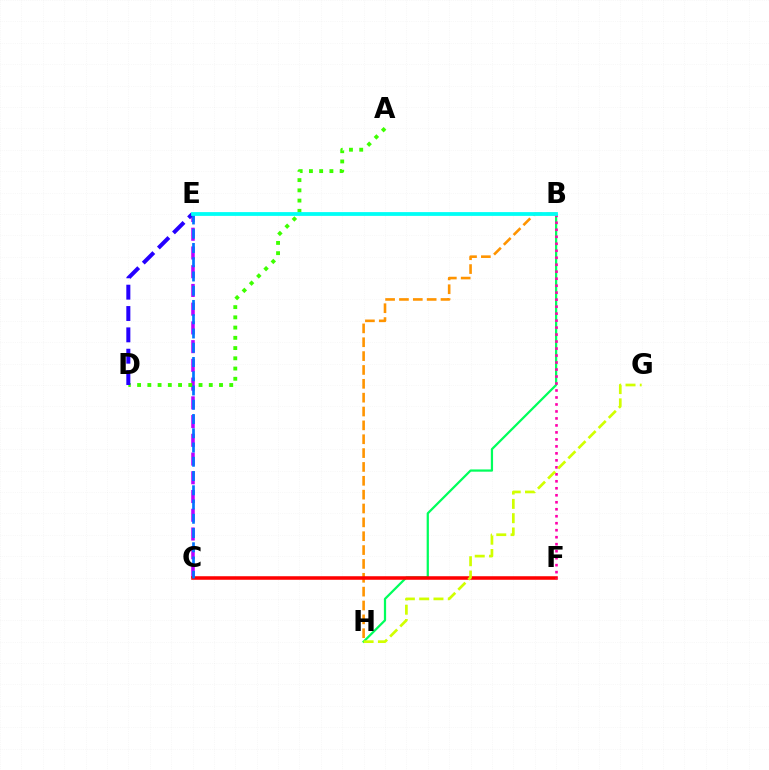{('C', 'E'): [{'color': '#b900ff', 'line_style': 'dashed', 'thickness': 2.55}, {'color': '#0074ff', 'line_style': 'dashed', 'thickness': 1.94}], ('A', 'D'): [{'color': '#3dff00', 'line_style': 'dotted', 'thickness': 2.78}], ('B', 'H'): [{'color': '#ff9400', 'line_style': 'dashed', 'thickness': 1.88}, {'color': '#00ff5c', 'line_style': 'solid', 'thickness': 1.61}], ('D', 'E'): [{'color': '#2500ff', 'line_style': 'dashed', 'thickness': 2.9}], ('C', 'F'): [{'color': '#ff0000', 'line_style': 'solid', 'thickness': 2.55}], ('B', 'F'): [{'color': '#ff00ac', 'line_style': 'dotted', 'thickness': 1.9}], ('G', 'H'): [{'color': '#d1ff00', 'line_style': 'dashed', 'thickness': 1.94}], ('B', 'E'): [{'color': '#00fff6', 'line_style': 'solid', 'thickness': 2.72}]}